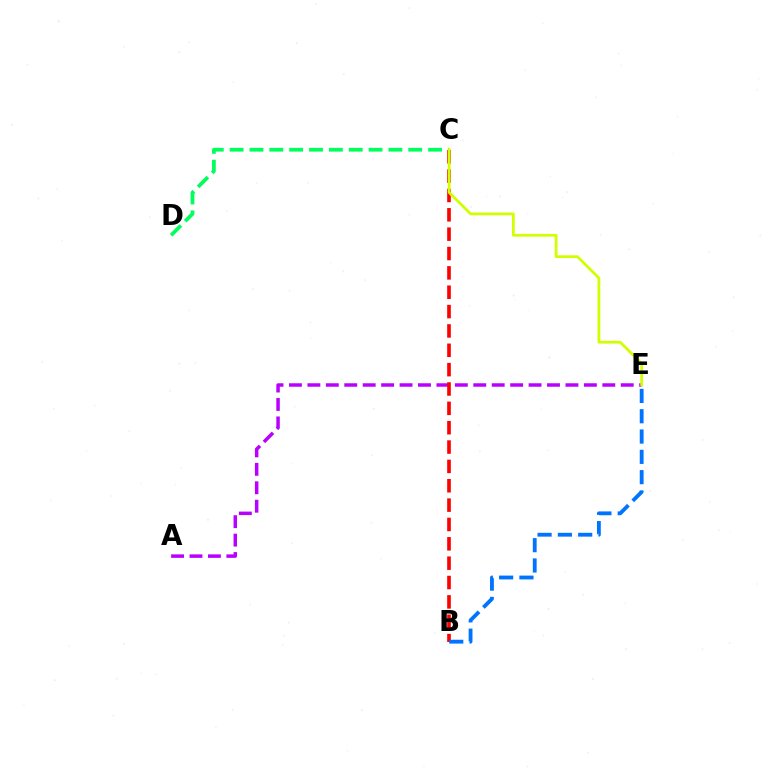{('A', 'E'): [{'color': '#b900ff', 'line_style': 'dashed', 'thickness': 2.5}], ('B', 'C'): [{'color': '#ff0000', 'line_style': 'dashed', 'thickness': 2.63}], ('B', 'E'): [{'color': '#0074ff', 'line_style': 'dashed', 'thickness': 2.76}], ('C', 'D'): [{'color': '#00ff5c', 'line_style': 'dashed', 'thickness': 2.7}], ('C', 'E'): [{'color': '#d1ff00', 'line_style': 'solid', 'thickness': 1.98}]}